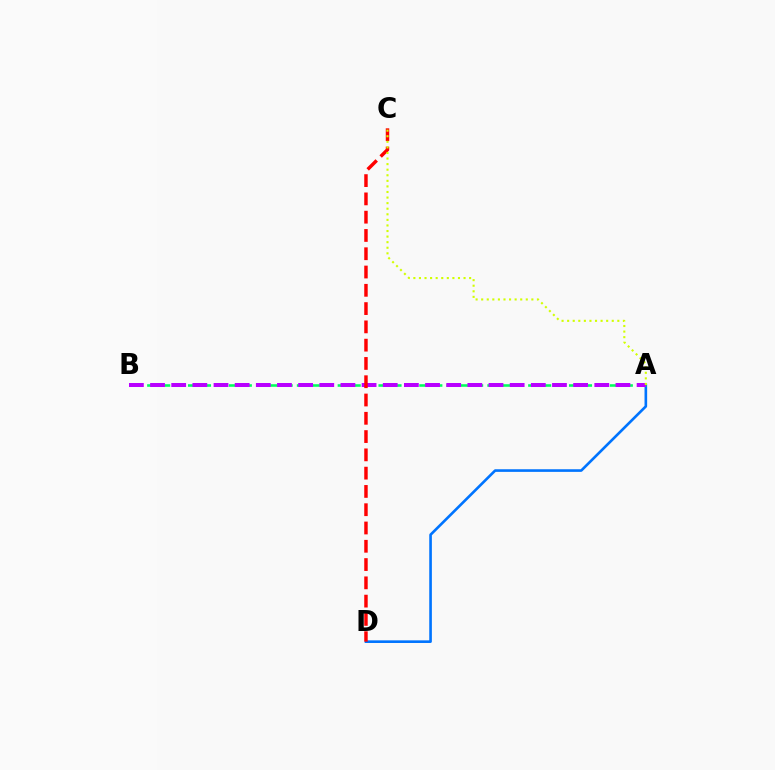{('A', 'D'): [{'color': '#0074ff', 'line_style': 'solid', 'thickness': 1.89}], ('A', 'B'): [{'color': '#00ff5c', 'line_style': 'dashed', 'thickness': 1.85}, {'color': '#b900ff', 'line_style': 'dashed', 'thickness': 2.87}], ('C', 'D'): [{'color': '#ff0000', 'line_style': 'dashed', 'thickness': 2.48}], ('A', 'C'): [{'color': '#d1ff00', 'line_style': 'dotted', 'thickness': 1.51}]}